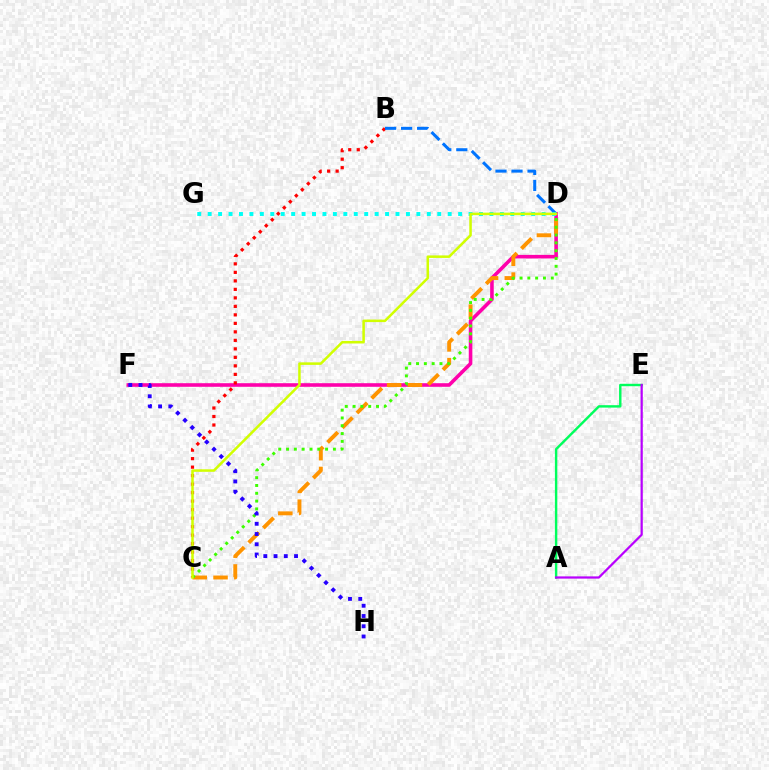{('D', 'F'): [{'color': '#ff00ac', 'line_style': 'solid', 'thickness': 2.59}], ('B', 'C'): [{'color': '#ff0000', 'line_style': 'dotted', 'thickness': 2.31}], ('B', 'D'): [{'color': '#0074ff', 'line_style': 'dashed', 'thickness': 2.18}], ('C', 'D'): [{'color': '#ff9400', 'line_style': 'dashed', 'thickness': 2.82}, {'color': '#3dff00', 'line_style': 'dotted', 'thickness': 2.12}, {'color': '#d1ff00', 'line_style': 'solid', 'thickness': 1.82}], ('D', 'G'): [{'color': '#00fff6', 'line_style': 'dotted', 'thickness': 2.84}], ('F', 'H'): [{'color': '#2500ff', 'line_style': 'dotted', 'thickness': 2.78}], ('A', 'E'): [{'color': '#00ff5c', 'line_style': 'solid', 'thickness': 1.74}, {'color': '#b900ff', 'line_style': 'solid', 'thickness': 1.61}]}